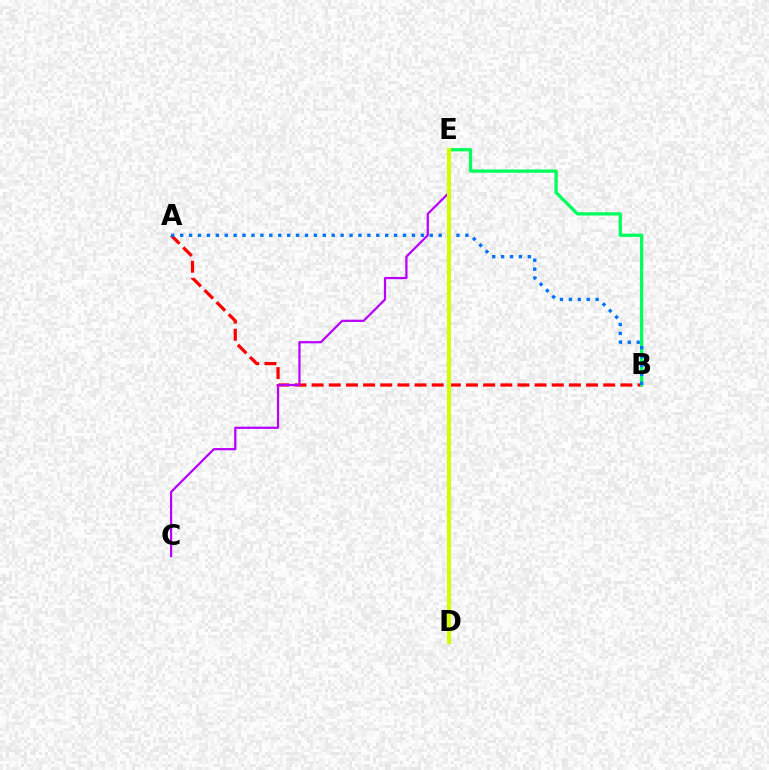{('A', 'B'): [{'color': '#ff0000', 'line_style': 'dashed', 'thickness': 2.33}, {'color': '#0074ff', 'line_style': 'dotted', 'thickness': 2.42}], ('B', 'E'): [{'color': '#00ff5c', 'line_style': 'solid', 'thickness': 2.36}], ('C', 'E'): [{'color': '#b900ff', 'line_style': 'solid', 'thickness': 1.61}], ('D', 'E'): [{'color': '#d1ff00', 'line_style': 'solid', 'thickness': 2.94}]}